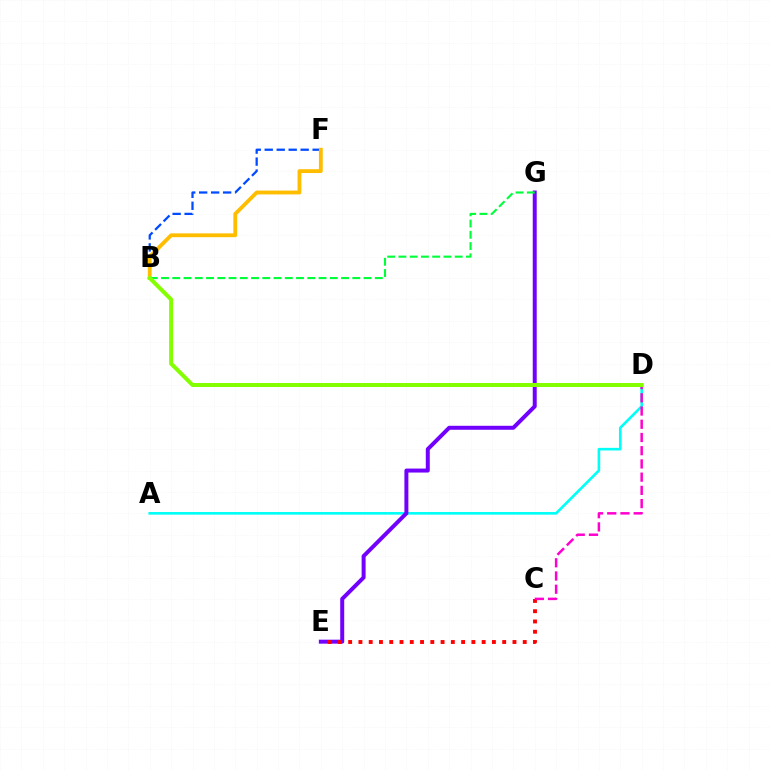{('A', 'D'): [{'color': '#00fff6', 'line_style': 'solid', 'thickness': 1.88}], ('E', 'G'): [{'color': '#7200ff', 'line_style': 'solid', 'thickness': 2.86}], ('C', 'E'): [{'color': '#ff0000', 'line_style': 'dotted', 'thickness': 2.79}], ('B', 'F'): [{'color': '#004bff', 'line_style': 'dashed', 'thickness': 1.63}, {'color': '#ffbd00', 'line_style': 'solid', 'thickness': 2.76}], ('B', 'G'): [{'color': '#00ff39', 'line_style': 'dashed', 'thickness': 1.53}], ('C', 'D'): [{'color': '#ff00cf', 'line_style': 'dashed', 'thickness': 1.8}], ('B', 'D'): [{'color': '#84ff00', 'line_style': 'solid', 'thickness': 2.88}]}